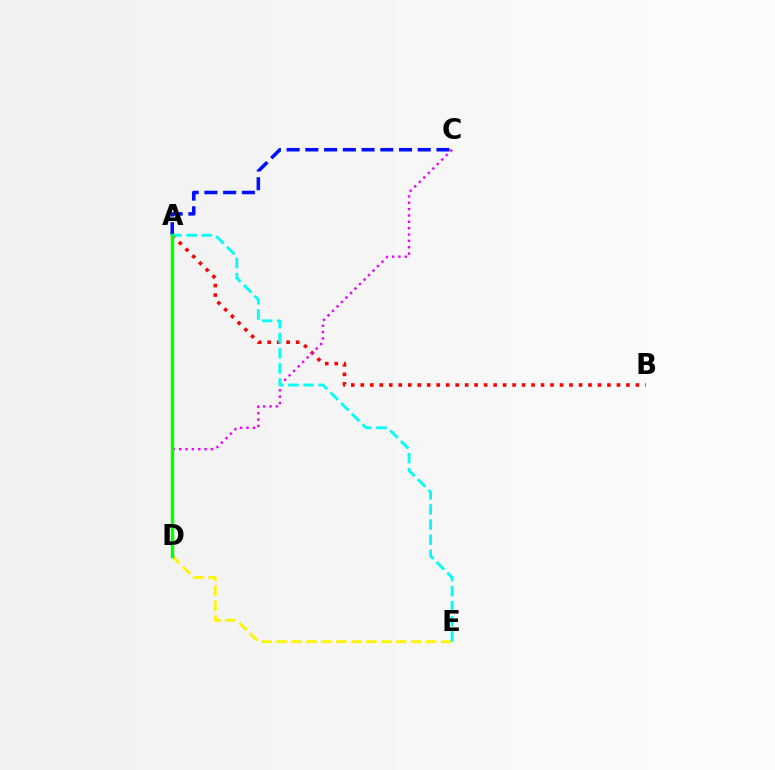{('A', 'B'): [{'color': '#ff0000', 'line_style': 'dotted', 'thickness': 2.58}], ('C', 'D'): [{'color': '#ee00ff', 'line_style': 'dotted', 'thickness': 1.72}], ('D', 'E'): [{'color': '#fcf500', 'line_style': 'dashed', 'thickness': 2.03}], ('A', 'C'): [{'color': '#0010ff', 'line_style': 'dashed', 'thickness': 2.55}], ('A', 'E'): [{'color': '#00fff6', 'line_style': 'dashed', 'thickness': 2.05}], ('A', 'D'): [{'color': '#08ff00', 'line_style': 'solid', 'thickness': 2.48}]}